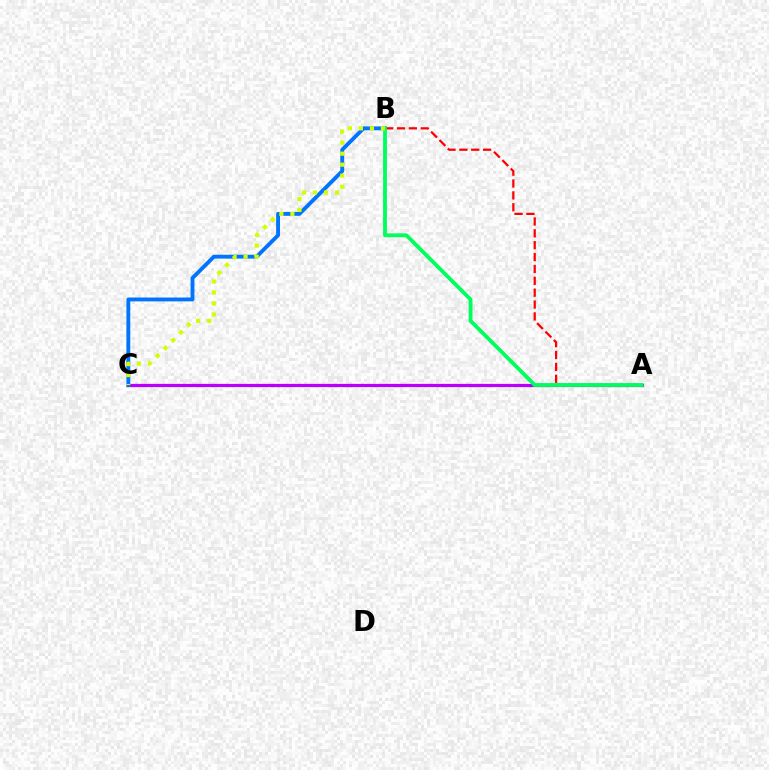{('A', 'C'): [{'color': '#b900ff', 'line_style': 'solid', 'thickness': 2.32}], ('B', 'C'): [{'color': '#0074ff', 'line_style': 'solid', 'thickness': 2.78}, {'color': '#d1ff00', 'line_style': 'dotted', 'thickness': 2.99}], ('A', 'B'): [{'color': '#ff0000', 'line_style': 'dashed', 'thickness': 1.61}, {'color': '#00ff5c', 'line_style': 'solid', 'thickness': 2.76}]}